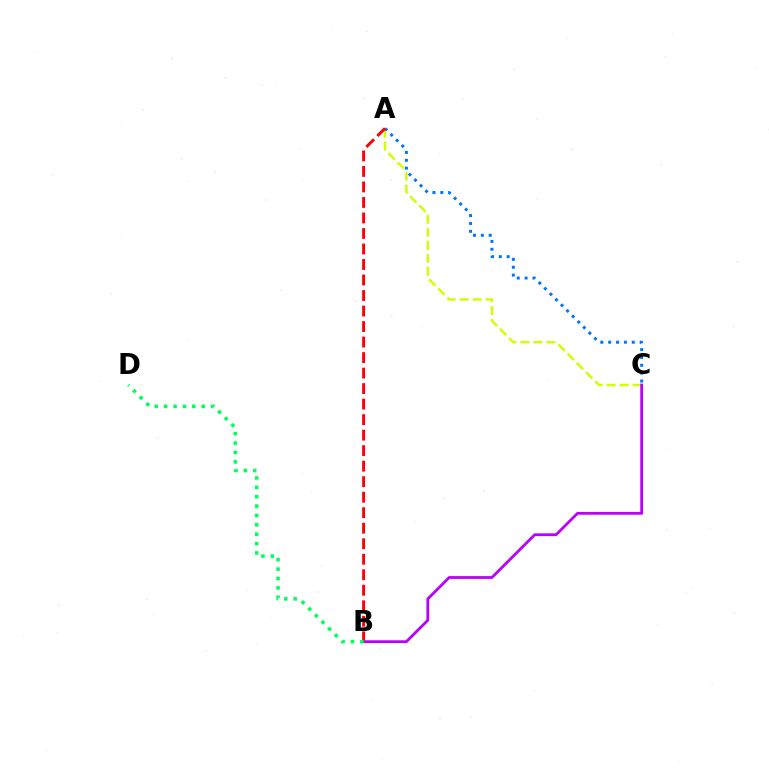{('A', 'C'): [{'color': '#d1ff00', 'line_style': 'dashed', 'thickness': 1.77}, {'color': '#0074ff', 'line_style': 'dotted', 'thickness': 2.14}], ('A', 'B'): [{'color': '#ff0000', 'line_style': 'dashed', 'thickness': 2.11}], ('B', 'C'): [{'color': '#b900ff', 'line_style': 'solid', 'thickness': 2.0}], ('B', 'D'): [{'color': '#00ff5c', 'line_style': 'dotted', 'thickness': 2.55}]}